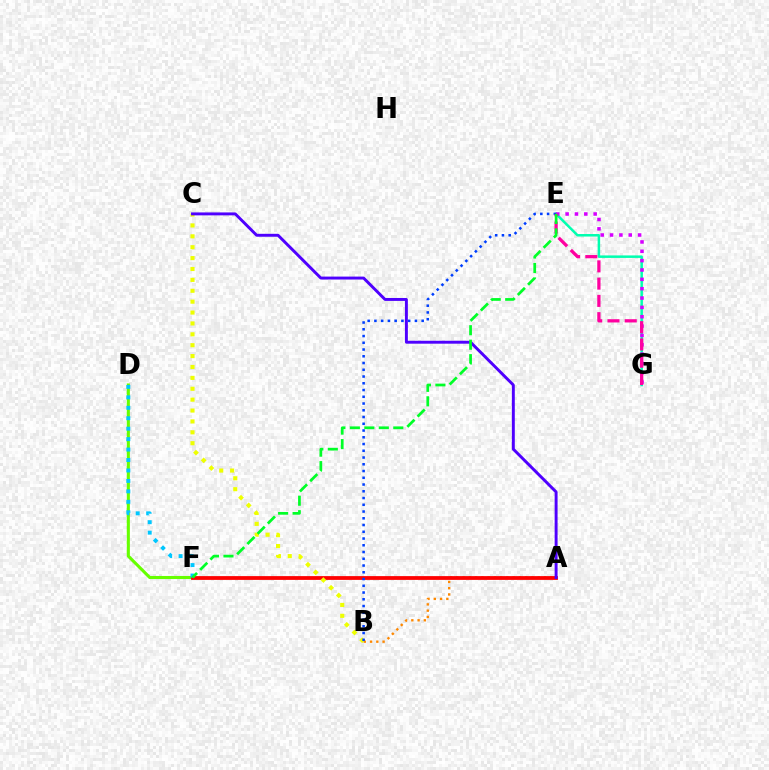{('E', 'G'): [{'color': '#00ffaf', 'line_style': 'solid', 'thickness': 1.8}, {'color': '#d600ff', 'line_style': 'dotted', 'thickness': 2.54}, {'color': '#ff00a0', 'line_style': 'dashed', 'thickness': 2.35}], ('D', 'F'): [{'color': '#66ff00', 'line_style': 'solid', 'thickness': 2.21}, {'color': '#00c7ff', 'line_style': 'dotted', 'thickness': 2.84}], ('A', 'B'): [{'color': '#ff8800', 'line_style': 'dotted', 'thickness': 1.7}], ('A', 'F'): [{'color': '#ff0000', 'line_style': 'solid', 'thickness': 2.72}], ('B', 'C'): [{'color': '#eeff00', 'line_style': 'dotted', 'thickness': 2.96}], ('B', 'E'): [{'color': '#003fff', 'line_style': 'dotted', 'thickness': 1.83}], ('A', 'C'): [{'color': '#4f00ff', 'line_style': 'solid', 'thickness': 2.11}], ('E', 'F'): [{'color': '#00ff27', 'line_style': 'dashed', 'thickness': 1.97}]}